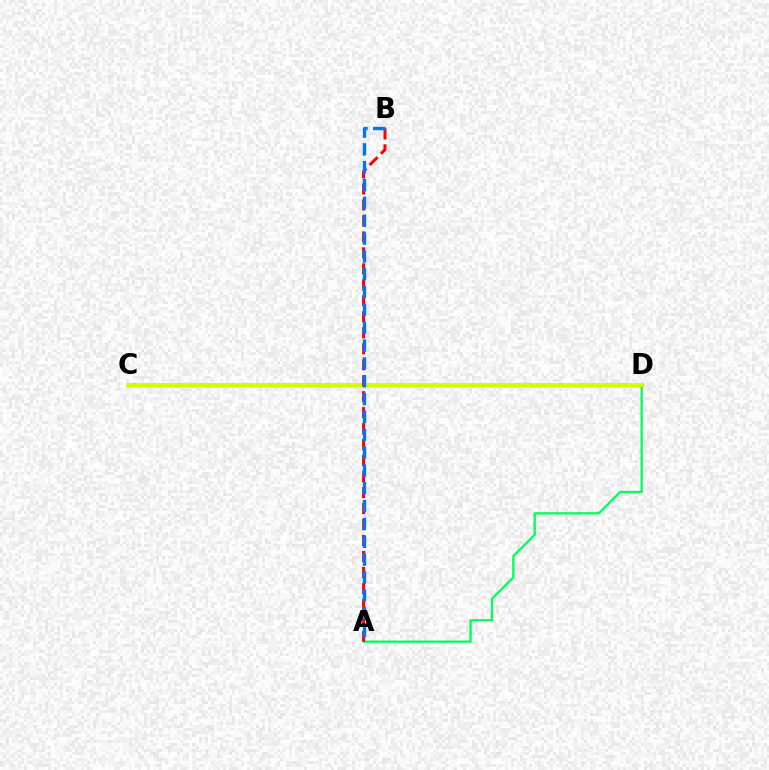{('C', 'D'): [{'color': '#b900ff', 'line_style': 'solid', 'thickness': 2.29}, {'color': '#d1ff00', 'line_style': 'solid', 'thickness': 2.84}], ('A', 'D'): [{'color': '#00ff5c', 'line_style': 'solid', 'thickness': 1.65}], ('A', 'B'): [{'color': '#ff0000', 'line_style': 'dashed', 'thickness': 2.17}, {'color': '#0074ff', 'line_style': 'dashed', 'thickness': 2.42}]}